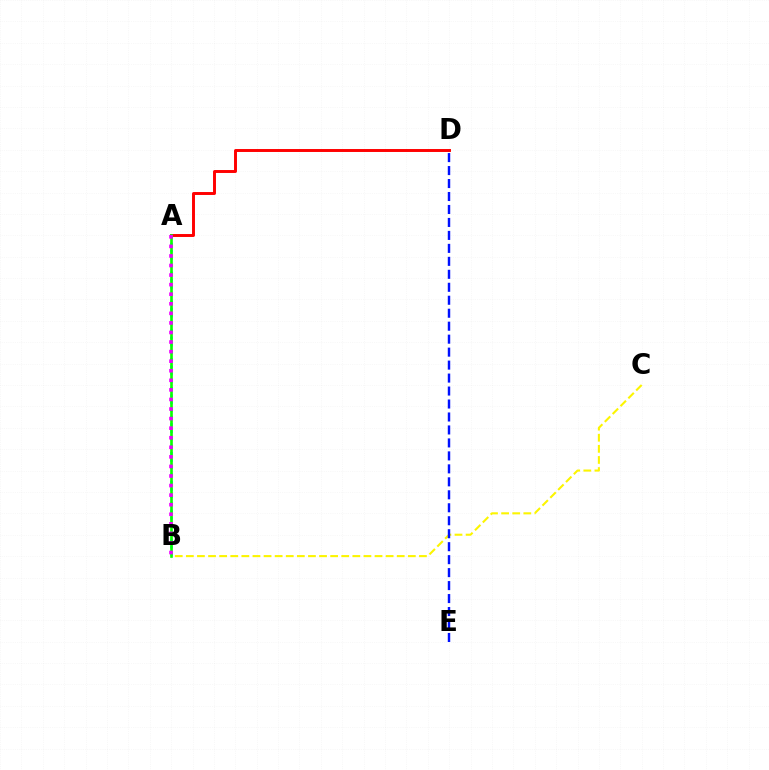{('A', 'D'): [{'color': '#ff0000', 'line_style': 'solid', 'thickness': 2.12}], ('B', 'C'): [{'color': '#fcf500', 'line_style': 'dashed', 'thickness': 1.51}], ('A', 'B'): [{'color': '#00fff6', 'line_style': 'dotted', 'thickness': 1.96}, {'color': '#08ff00', 'line_style': 'solid', 'thickness': 1.9}, {'color': '#ee00ff', 'line_style': 'dotted', 'thickness': 2.6}], ('D', 'E'): [{'color': '#0010ff', 'line_style': 'dashed', 'thickness': 1.76}]}